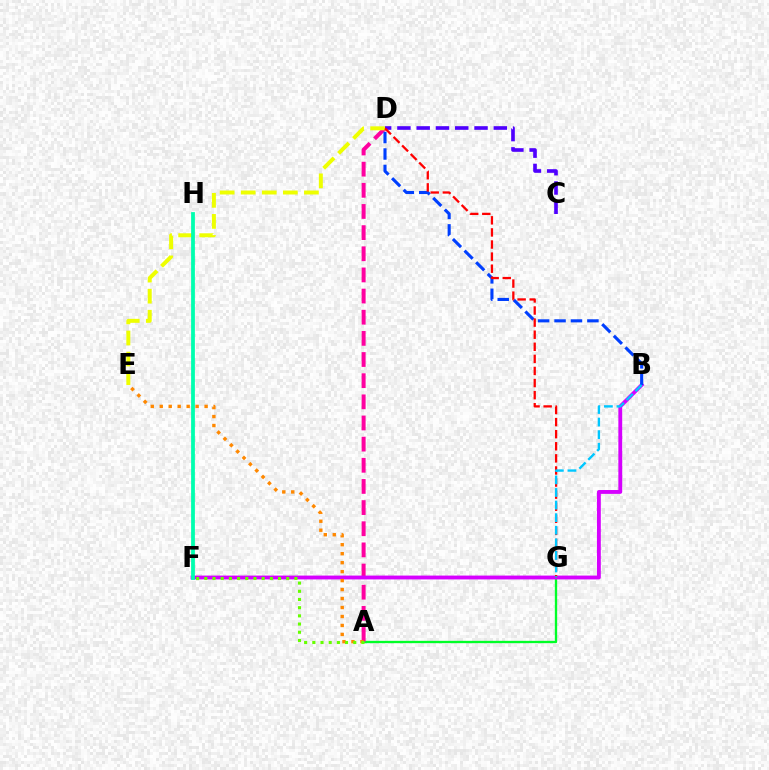{('A', 'G'): [{'color': '#00ff27', 'line_style': 'solid', 'thickness': 1.68}], ('A', 'D'): [{'color': '#ff00a0', 'line_style': 'dashed', 'thickness': 2.87}], ('B', 'F'): [{'color': '#d600ff', 'line_style': 'solid', 'thickness': 2.77}], ('D', 'E'): [{'color': '#eeff00', 'line_style': 'dashed', 'thickness': 2.86}], ('F', 'H'): [{'color': '#00ffaf', 'line_style': 'solid', 'thickness': 2.72}], ('A', 'E'): [{'color': '#ff8800', 'line_style': 'dotted', 'thickness': 2.44}], ('C', 'D'): [{'color': '#4f00ff', 'line_style': 'dashed', 'thickness': 2.62}], ('B', 'D'): [{'color': '#003fff', 'line_style': 'dashed', 'thickness': 2.23}], ('D', 'G'): [{'color': '#ff0000', 'line_style': 'dashed', 'thickness': 1.64}], ('A', 'F'): [{'color': '#66ff00', 'line_style': 'dotted', 'thickness': 2.23}], ('B', 'G'): [{'color': '#00c7ff', 'line_style': 'dashed', 'thickness': 1.71}]}